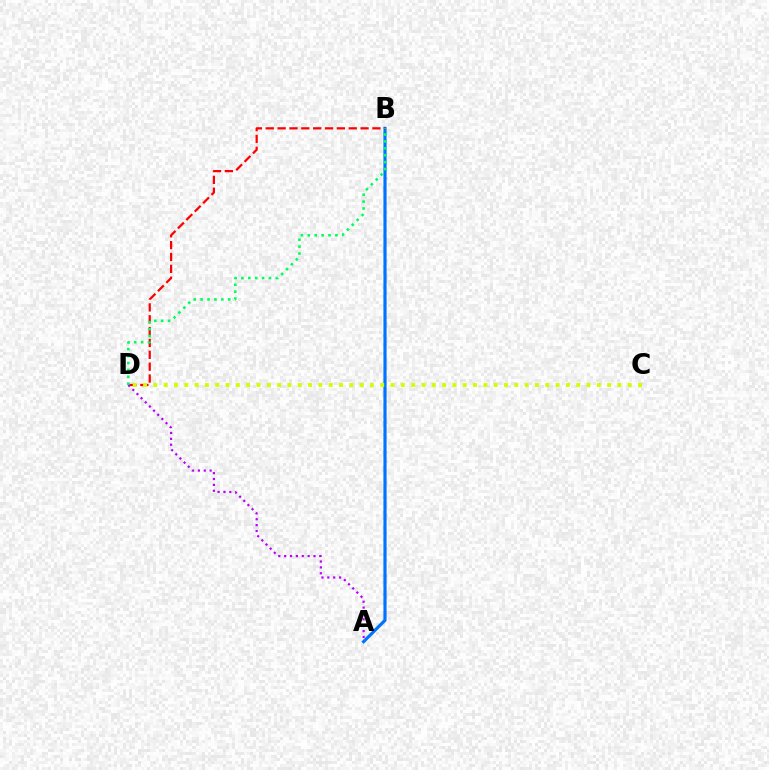{('A', 'B'): [{'color': '#0074ff', 'line_style': 'solid', 'thickness': 2.29}], ('B', 'D'): [{'color': '#ff0000', 'line_style': 'dashed', 'thickness': 1.61}, {'color': '#00ff5c', 'line_style': 'dotted', 'thickness': 1.88}], ('A', 'D'): [{'color': '#b900ff', 'line_style': 'dotted', 'thickness': 1.6}], ('C', 'D'): [{'color': '#d1ff00', 'line_style': 'dotted', 'thickness': 2.8}]}